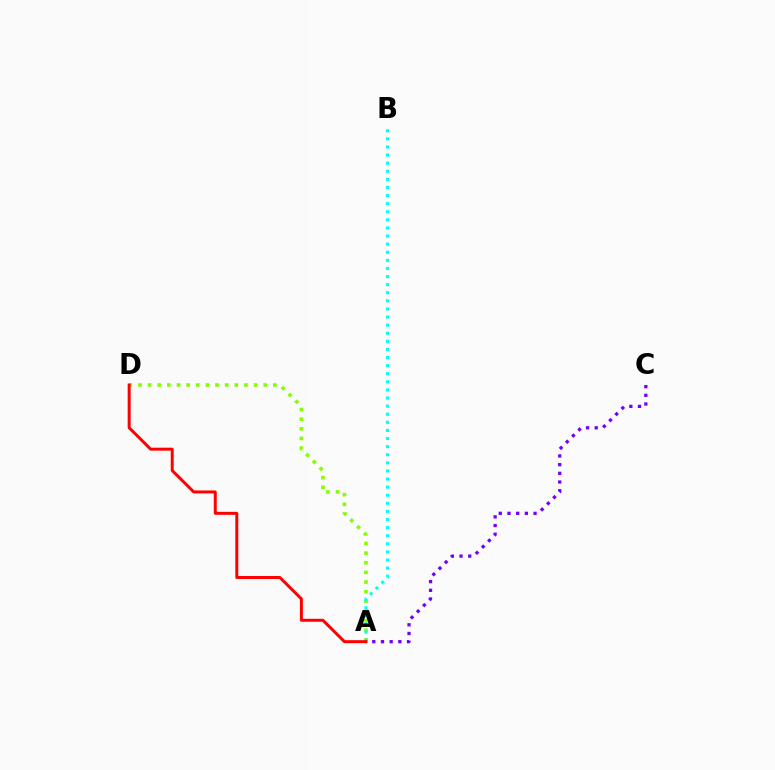{('A', 'C'): [{'color': '#7200ff', 'line_style': 'dotted', 'thickness': 2.36}], ('A', 'D'): [{'color': '#84ff00', 'line_style': 'dotted', 'thickness': 2.62}, {'color': '#ff0000', 'line_style': 'solid', 'thickness': 2.14}], ('A', 'B'): [{'color': '#00fff6', 'line_style': 'dotted', 'thickness': 2.2}]}